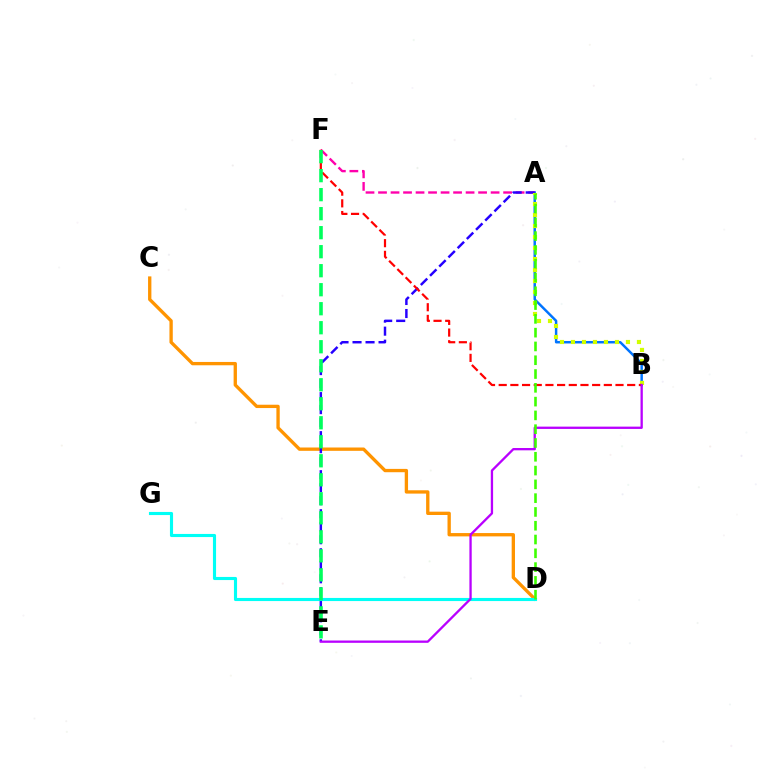{('A', 'B'): [{'color': '#0074ff', 'line_style': 'solid', 'thickness': 1.77}, {'color': '#d1ff00', 'line_style': 'dotted', 'thickness': 2.99}], ('C', 'D'): [{'color': '#ff9400', 'line_style': 'solid', 'thickness': 2.39}], ('A', 'F'): [{'color': '#ff00ac', 'line_style': 'dashed', 'thickness': 1.7}], ('A', 'E'): [{'color': '#2500ff', 'line_style': 'dashed', 'thickness': 1.77}], ('D', 'G'): [{'color': '#00fff6', 'line_style': 'solid', 'thickness': 2.24}], ('B', 'F'): [{'color': '#ff0000', 'line_style': 'dashed', 'thickness': 1.59}], ('B', 'E'): [{'color': '#b900ff', 'line_style': 'solid', 'thickness': 1.66}], ('E', 'F'): [{'color': '#00ff5c', 'line_style': 'dashed', 'thickness': 2.58}], ('A', 'D'): [{'color': '#3dff00', 'line_style': 'dashed', 'thickness': 1.87}]}